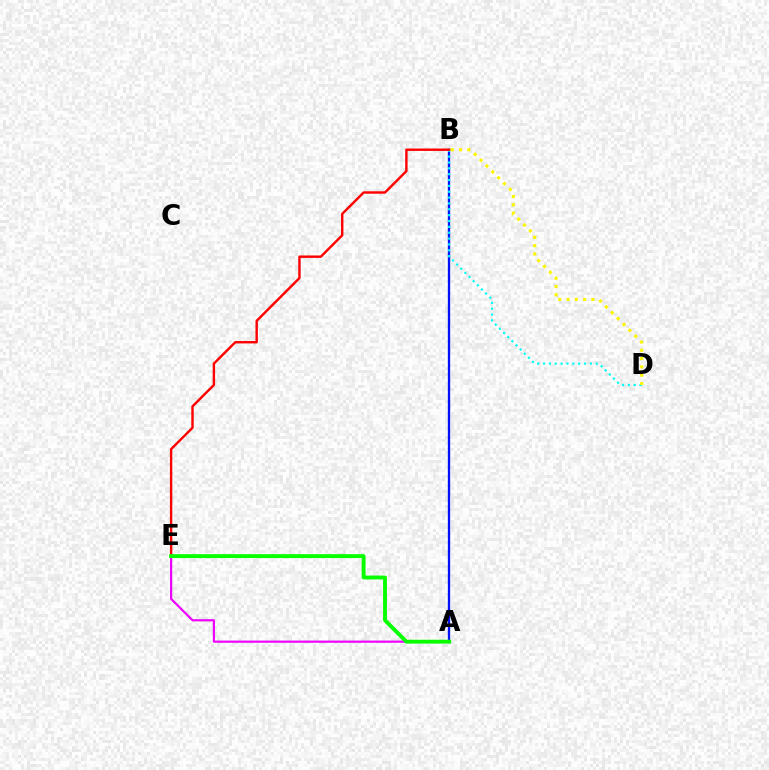{('A', 'B'): [{'color': '#0010ff', 'line_style': 'solid', 'thickness': 1.67}], ('B', 'D'): [{'color': '#00fff6', 'line_style': 'dotted', 'thickness': 1.59}, {'color': '#fcf500', 'line_style': 'dotted', 'thickness': 2.25}], ('B', 'E'): [{'color': '#ff0000', 'line_style': 'solid', 'thickness': 1.73}], ('A', 'E'): [{'color': '#ee00ff', 'line_style': 'solid', 'thickness': 1.57}, {'color': '#08ff00', 'line_style': 'solid', 'thickness': 2.79}]}